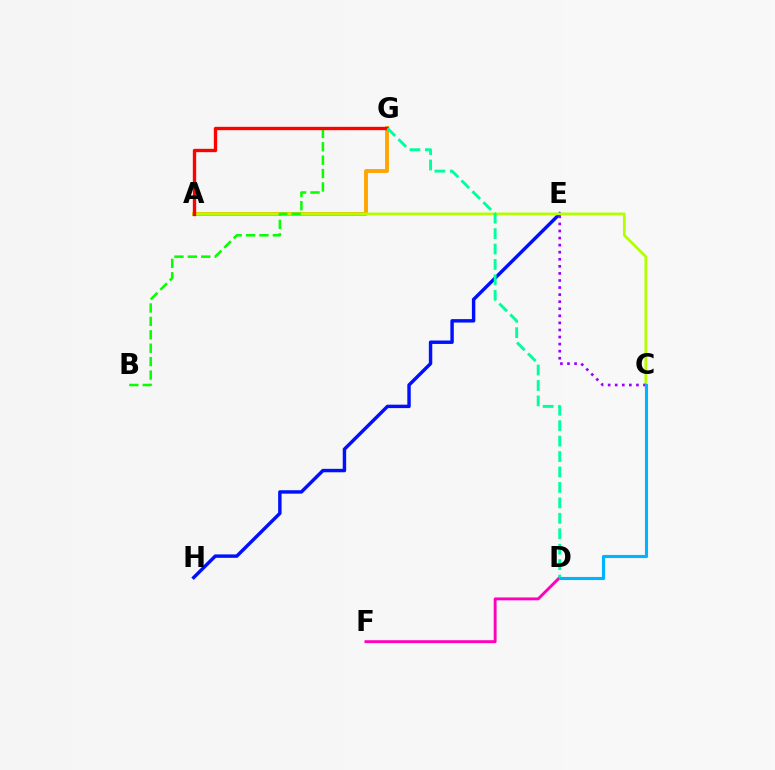{('A', 'G'): [{'color': '#ffa500', 'line_style': 'solid', 'thickness': 2.77}, {'color': '#ff0000', 'line_style': 'solid', 'thickness': 2.42}], ('E', 'H'): [{'color': '#0010ff', 'line_style': 'solid', 'thickness': 2.47}], ('A', 'C'): [{'color': '#b3ff00', 'line_style': 'solid', 'thickness': 1.98}], ('D', 'F'): [{'color': '#ff00bd', 'line_style': 'solid', 'thickness': 2.08}], ('B', 'G'): [{'color': '#08ff00', 'line_style': 'dashed', 'thickness': 1.82}], ('C', 'E'): [{'color': '#9b00ff', 'line_style': 'dotted', 'thickness': 1.92}], ('C', 'D'): [{'color': '#00b5ff', 'line_style': 'solid', 'thickness': 2.24}], ('D', 'G'): [{'color': '#00ff9d', 'line_style': 'dashed', 'thickness': 2.1}]}